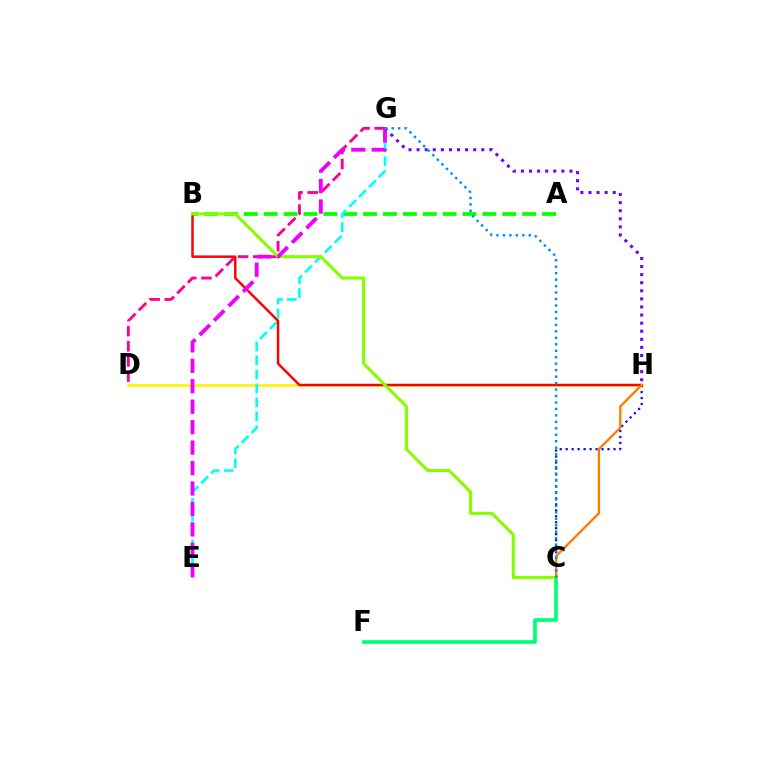{('D', 'H'): [{'color': '#fcf500', 'line_style': 'solid', 'thickness': 1.9}], ('A', 'B'): [{'color': '#08ff00', 'line_style': 'dashed', 'thickness': 2.7}], ('C', 'H'): [{'color': '#0010ff', 'line_style': 'dotted', 'thickness': 1.62}, {'color': '#ff7c00', 'line_style': 'solid', 'thickness': 1.69}], ('D', 'G'): [{'color': '#ff0094', 'line_style': 'dashed', 'thickness': 2.06}], ('C', 'F'): [{'color': '#00ff74', 'line_style': 'solid', 'thickness': 2.64}], ('E', 'G'): [{'color': '#00fff6', 'line_style': 'dashed', 'thickness': 1.9}, {'color': '#ee00ff', 'line_style': 'dashed', 'thickness': 2.78}], ('B', 'H'): [{'color': '#ff0000', 'line_style': 'solid', 'thickness': 1.77}], ('G', 'H'): [{'color': '#7200ff', 'line_style': 'dotted', 'thickness': 2.2}], ('B', 'C'): [{'color': '#84ff00', 'line_style': 'solid', 'thickness': 2.22}], ('C', 'G'): [{'color': '#008cff', 'line_style': 'dotted', 'thickness': 1.76}]}